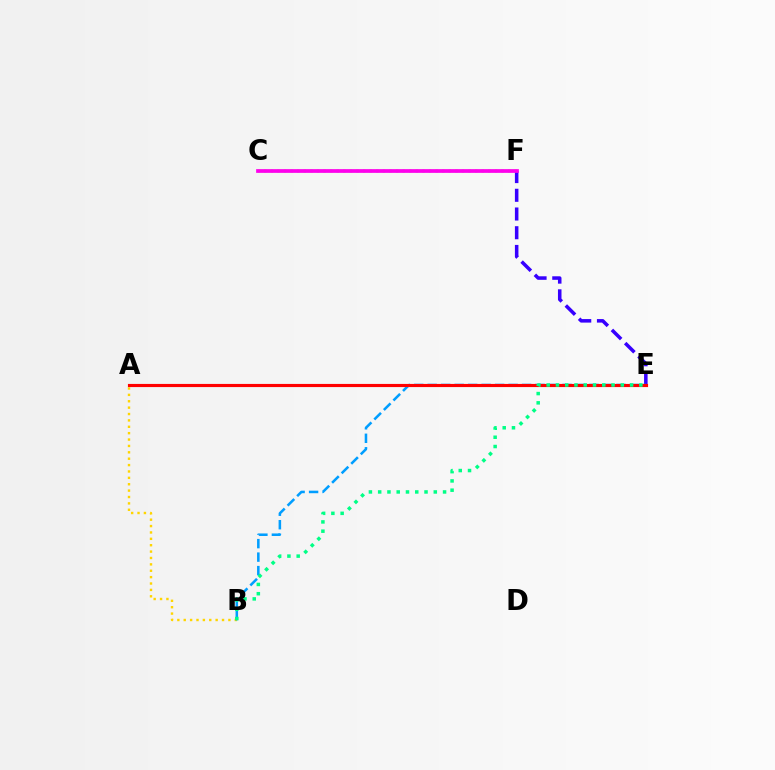{('E', 'F'): [{'color': '#3700ff', 'line_style': 'dashed', 'thickness': 2.54}], ('A', 'B'): [{'color': '#ffd500', 'line_style': 'dotted', 'thickness': 1.73}], ('C', 'F'): [{'color': '#4fff00', 'line_style': 'dotted', 'thickness': 1.79}, {'color': '#ff00ed', 'line_style': 'solid', 'thickness': 2.68}], ('B', 'E'): [{'color': '#009eff', 'line_style': 'dashed', 'thickness': 1.83}, {'color': '#00ff86', 'line_style': 'dotted', 'thickness': 2.52}], ('A', 'E'): [{'color': '#ff0000', 'line_style': 'solid', 'thickness': 2.26}]}